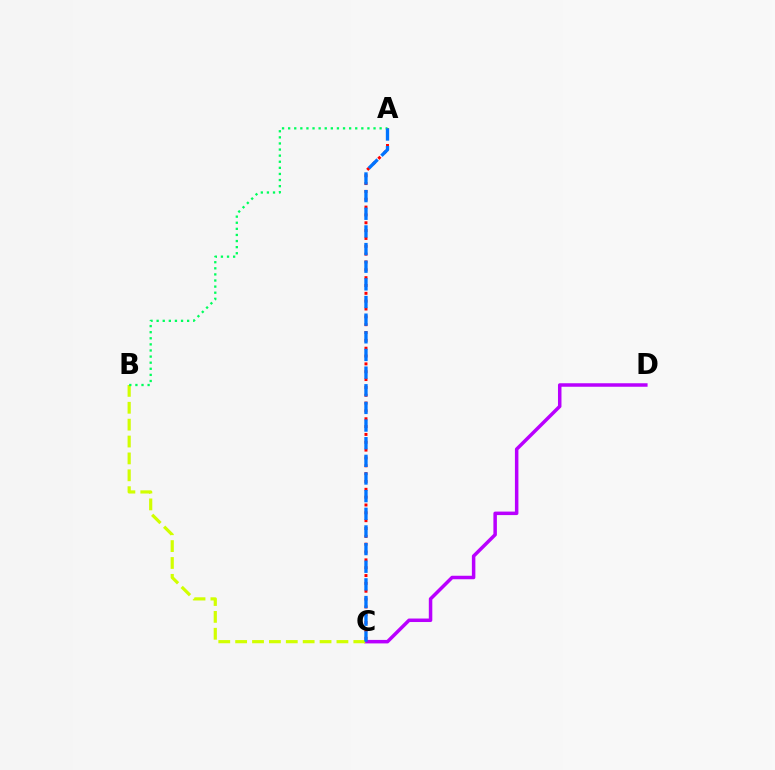{('C', 'D'): [{'color': '#b900ff', 'line_style': 'solid', 'thickness': 2.52}], ('A', 'C'): [{'color': '#ff0000', 'line_style': 'dotted', 'thickness': 2.13}, {'color': '#0074ff', 'line_style': 'dashed', 'thickness': 2.4}], ('B', 'C'): [{'color': '#d1ff00', 'line_style': 'dashed', 'thickness': 2.29}], ('A', 'B'): [{'color': '#00ff5c', 'line_style': 'dotted', 'thickness': 1.66}]}